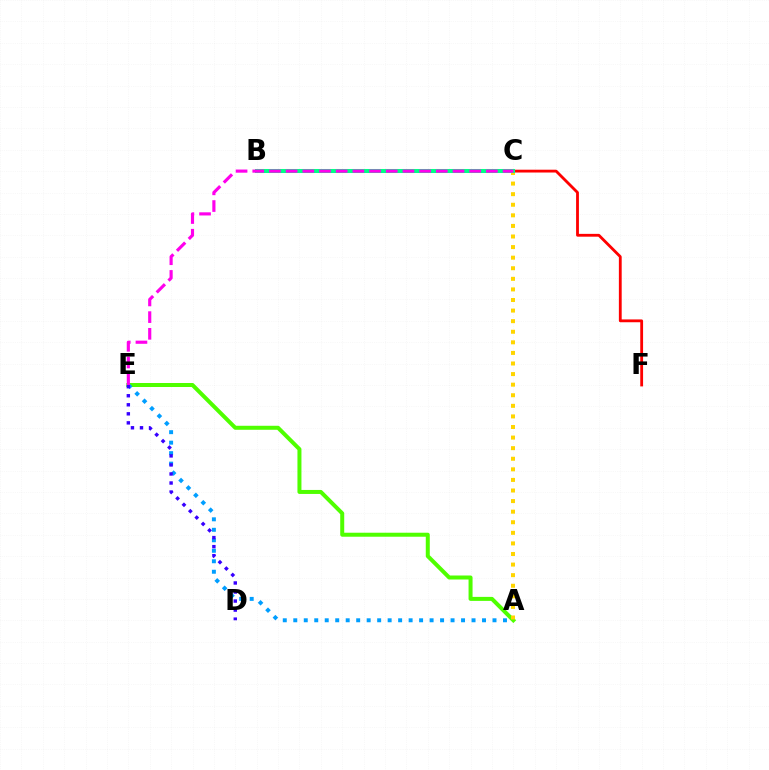{('A', 'E'): [{'color': '#4fff00', 'line_style': 'solid', 'thickness': 2.88}, {'color': '#009eff', 'line_style': 'dotted', 'thickness': 2.85}], ('C', 'F'): [{'color': '#ff0000', 'line_style': 'solid', 'thickness': 2.03}], ('A', 'C'): [{'color': '#ffd500', 'line_style': 'dotted', 'thickness': 2.88}], ('D', 'E'): [{'color': '#3700ff', 'line_style': 'dotted', 'thickness': 2.46}], ('B', 'C'): [{'color': '#00ff86', 'line_style': 'solid', 'thickness': 2.9}], ('C', 'E'): [{'color': '#ff00ed', 'line_style': 'dashed', 'thickness': 2.27}]}